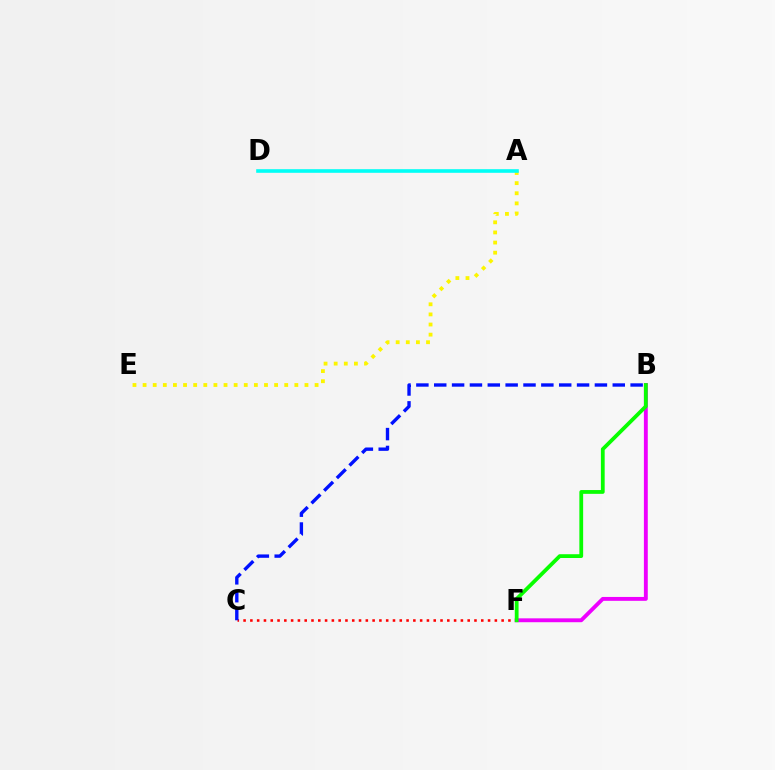{('C', 'F'): [{'color': '#ff0000', 'line_style': 'dotted', 'thickness': 1.85}], ('A', 'E'): [{'color': '#fcf500', 'line_style': 'dotted', 'thickness': 2.75}], ('A', 'D'): [{'color': '#00fff6', 'line_style': 'solid', 'thickness': 2.6}], ('B', 'F'): [{'color': '#ee00ff', 'line_style': 'solid', 'thickness': 2.79}, {'color': '#08ff00', 'line_style': 'solid', 'thickness': 2.73}], ('B', 'C'): [{'color': '#0010ff', 'line_style': 'dashed', 'thickness': 2.43}]}